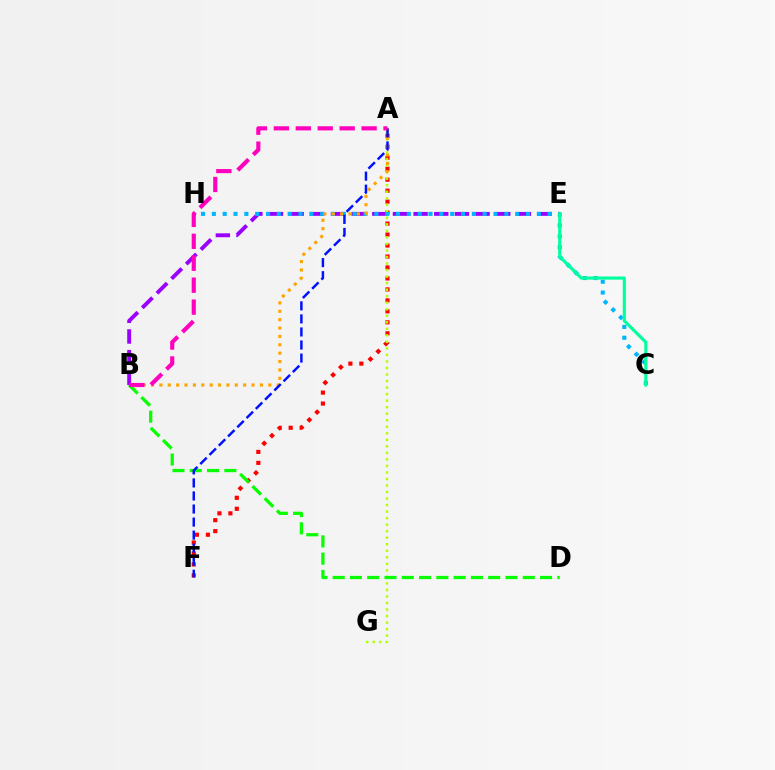{('B', 'E'): [{'color': '#9b00ff', 'line_style': 'dashed', 'thickness': 2.81}], ('A', 'F'): [{'color': '#ff0000', 'line_style': 'dotted', 'thickness': 2.98}, {'color': '#0010ff', 'line_style': 'dashed', 'thickness': 1.77}], ('A', 'G'): [{'color': '#b3ff00', 'line_style': 'dotted', 'thickness': 1.77}], ('C', 'H'): [{'color': '#00b5ff', 'line_style': 'dotted', 'thickness': 2.94}], ('C', 'E'): [{'color': '#00ff9d', 'line_style': 'solid', 'thickness': 2.26}], ('B', 'D'): [{'color': '#08ff00', 'line_style': 'dashed', 'thickness': 2.35}], ('A', 'B'): [{'color': '#ffa500', 'line_style': 'dotted', 'thickness': 2.28}, {'color': '#ff00bd', 'line_style': 'dashed', 'thickness': 2.98}]}